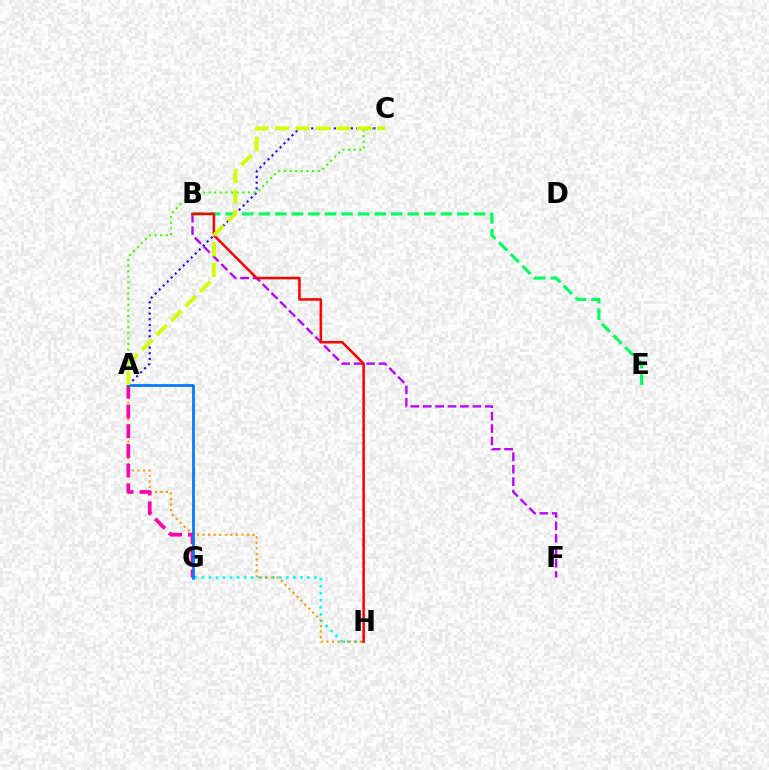{('G', 'H'): [{'color': '#00fff6', 'line_style': 'dotted', 'thickness': 1.91}], ('A', 'C'): [{'color': '#2500ff', 'line_style': 'dotted', 'thickness': 1.54}, {'color': '#3dff00', 'line_style': 'dotted', 'thickness': 1.53}, {'color': '#d1ff00', 'line_style': 'dashed', 'thickness': 2.79}], ('A', 'H'): [{'color': '#ff9400', 'line_style': 'dotted', 'thickness': 1.51}], ('B', 'F'): [{'color': '#b900ff', 'line_style': 'dashed', 'thickness': 1.69}], ('B', 'E'): [{'color': '#00ff5c', 'line_style': 'dashed', 'thickness': 2.25}], ('A', 'G'): [{'color': '#ff00ac', 'line_style': 'dashed', 'thickness': 2.67}, {'color': '#0074ff', 'line_style': 'solid', 'thickness': 1.93}], ('B', 'H'): [{'color': '#ff0000', 'line_style': 'solid', 'thickness': 1.84}]}